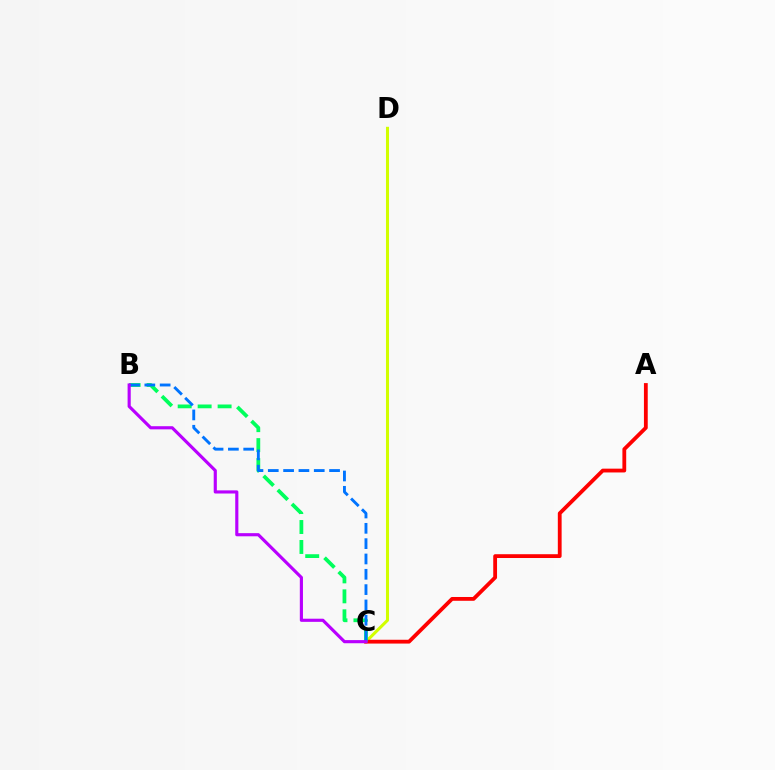{('C', 'D'): [{'color': '#d1ff00', 'line_style': 'solid', 'thickness': 2.19}], ('A', 'C'): [{'color': '#ff0000', 'line_style': 'solid', 'thickness': 2.74}], ('B', 'C'): [{'color': '#00ff5c', 'line_style': 'dashed', 'thickness': 2.71}, {'color': '#0074ff', 'line_style': 'dashed', 'thickness': 2.08}, {'color': '#b900ff', 'line_style': 'solid', 'thickness': 2.26}]}